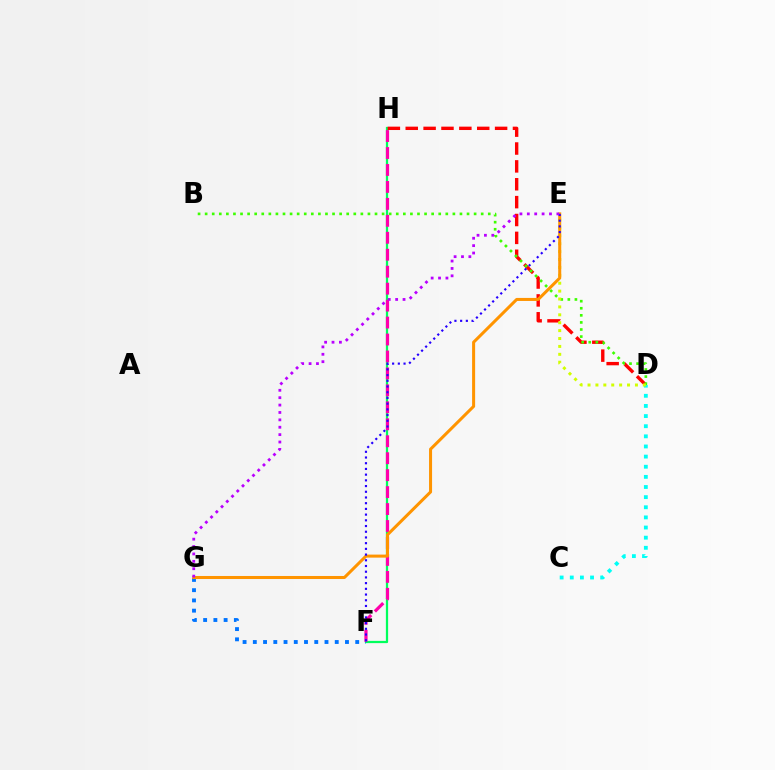{('F', 'H'): [{'color': '#00ff5c', 'line_style': 'solid', 'thickness': 1.62}, {'color': '#ff00ac', 'line_style': 'dashed', 'thickness': 2.3}], ('D', 'H'): [{'color': '#ff0000', 'line_style': 'dashed', 'thickness': 2.43}], ('F', 'G'): [{'color': '#0074ff', 'line_style': 'dotted', 'thickness': 2.78}], ('B', 'D'): [{'color': '#3dff00', 'line_style': 'dotted', 'thickness': 1.92}], ('C', 'D'): [{'color': '#00fff6', 'line_style': 'dotted', 'thickness': 2.75}], ('D', 'E'): [{'color': '#d1ff00', 'line_style': 'dotted', 'thickness': 2.15}], ('E', 'G'): [{'color': '#ff9400', 'line_style': 'solid', 'thickness': 2.18}, {'color': '#b900ff', 'line_style': 'dotted', 'thickness': 2.01}], ('E', 'F'): [{'color': '#2500ff', 'line_style': 'dotted', 'thickness': 1.55}]}